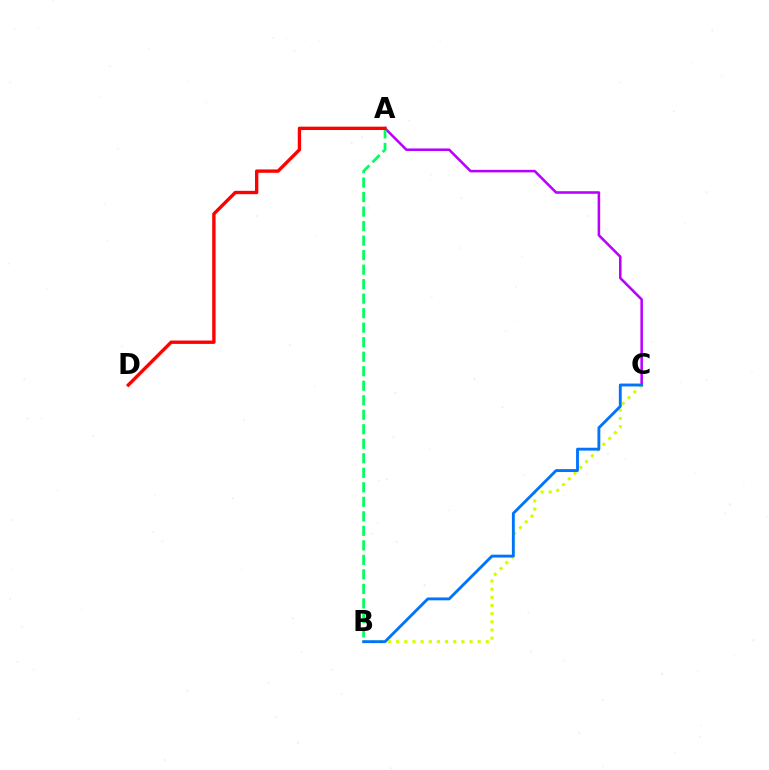{('A', 'C'): [{'color': '#b900ff', 'line_style': 'solid', 'thickness': 1.84}], ('B', 'C'): [{'color': '#d1ff00', 'line_style': 'dotted', 'thickness': 2.22}, {'color': '#0074ff', 'line_style': 'solid', 'thickness': 2.06}], ('A', 'B'): [{'color': '#00ff5c', 'line_style': 'dashed', 'thickness': 1.97}], ('A', 'D'): [{'color': '#ff0000', 'line_style': 'solid', 'thickness': 2.42}]}